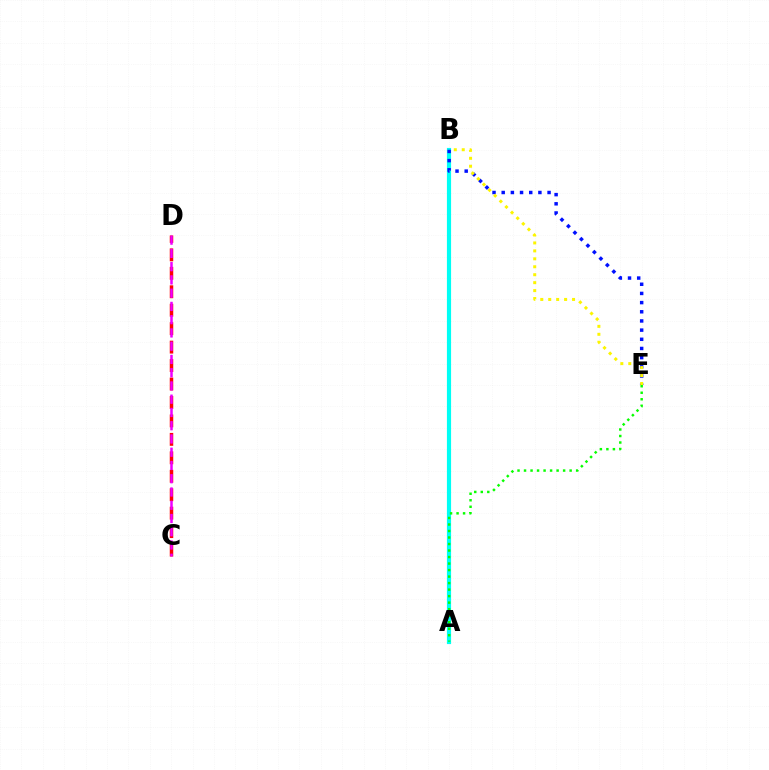{('A', 'B'): [{'color': '#00fff6', 'line_style': 'solid', 'thickness': 3.0}], ('B', 'E'): [{'color': '#0010ff', 'line_style': 'dotted', 'thickness': 2.49}, {'color': '#fcf500', 'line_style': 'dotted', 'thickness': 2.16}], ('C', 'D'): [{'color': '#ff0000', 'line_style': 'dashed', 'thickness': 2.51}, {'color': '#ee00ff', 'line_style': 'dashed', 'thickness': 1.8}], ('A', 'E'): [{'color': '#08ff00', 'line_style': 'dotted', 'thickness': 1.77}]}